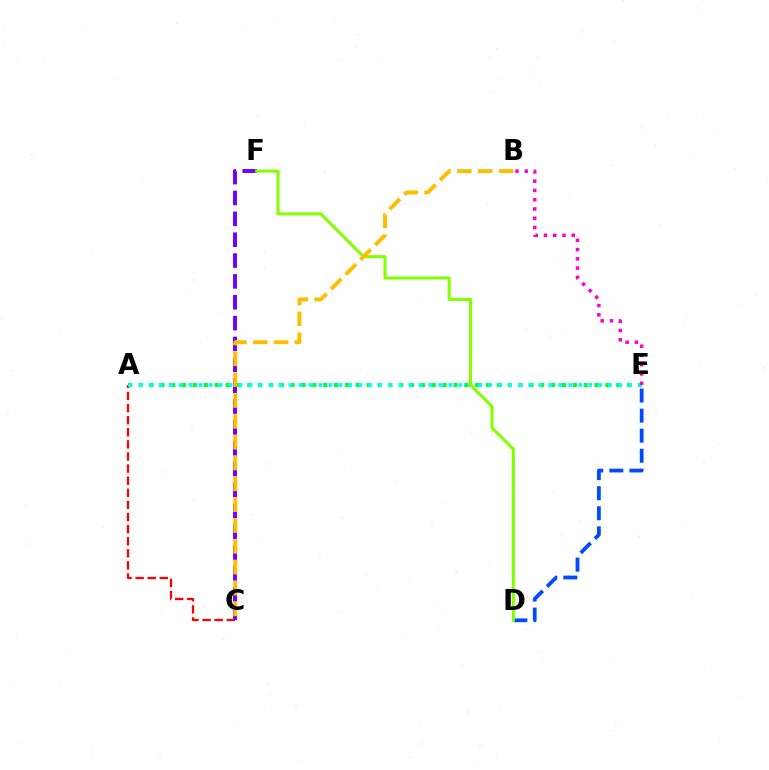{('D', 'E'): [{'color': '#004bff', 'line_style': 'dashed', 'thickness': 2.73}], ('A', 'C'): [{'color': '#ff0000', 'line_style': 'dashed', 'thickness': 1.64}], ('A', 'E'): [{'color': '#00ff39', 'line_style': 'dotted', 'thickness': 2.95}, {'color': '#00fff6', 'line_style': 'dotted', 'thickness': 2.71}], ('C', 'F'): [{'color': '#7200ff', 'line_style': 'dashed', 'thickness': 2.83}], ('B', 'E'): [{'color': '#ff00cf', 'line_style': 'dotted', 'thickness': 2.52}], ('D', 'F'): [{'color': '#84ff00', 'line_style': 'solid', 'thickness': 2.2}], ('B', 'C'): [{'color': '#ffbd00', 'line_style': 'dashed', 'thickness': 2.83}]}